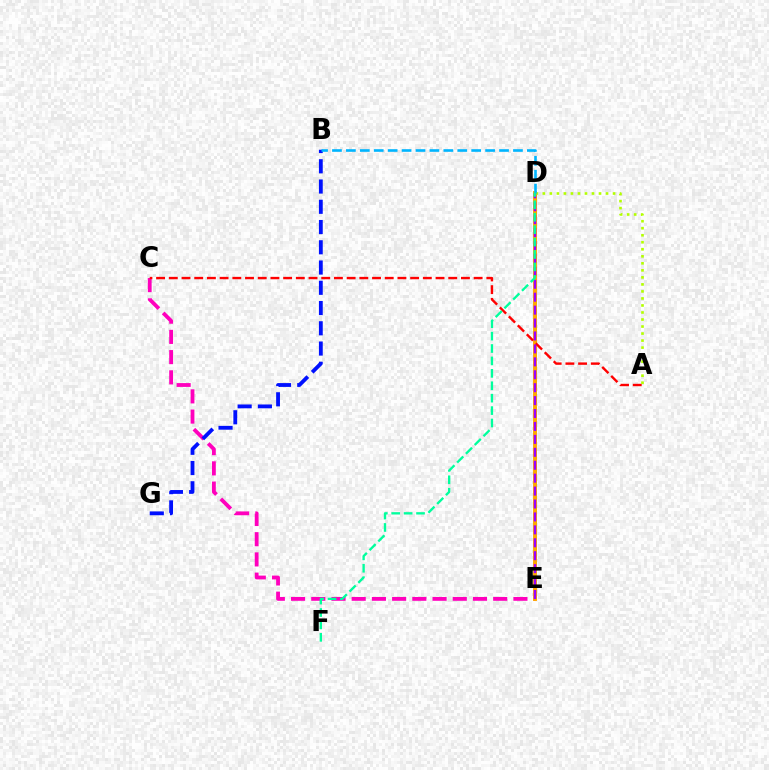{('C', 'E'): [{'color': '#ff00bd', 'line_style': 'dashed', 'thickness': 2.75}], ('D', 'E'): [{'color': '#08ff00', 'line_style': 'dashed', 'thickness': 1.91}, {'color': '#ffa500', 'line_style': 'solid', 'thickness': 2.81}, {'color': '#9b00ff', 'line_style': 'dashed', 'thickness': 1.76}], ('A', 'C'): [{'color': '#ff0000', 'line_style': 'dashed', 'thickness': 1.73}], ('B', 'G'): [{'color': '#0010ff', 'line_style': 'dashed', 'thickness': 2.75}], ('A', 'D'): [{'color': '#b3ff00', 'line_style': 'dotted', 'thickness': 1.91}], ('B', 'D'): [{'color': '#00b5ff', 'line_style': 'dashed', 'thickness': 1.89}], ('D', 'F'): [{'color': '#00ff9d', 'line_style': 'dashed', 'thickness': 1.69}]}